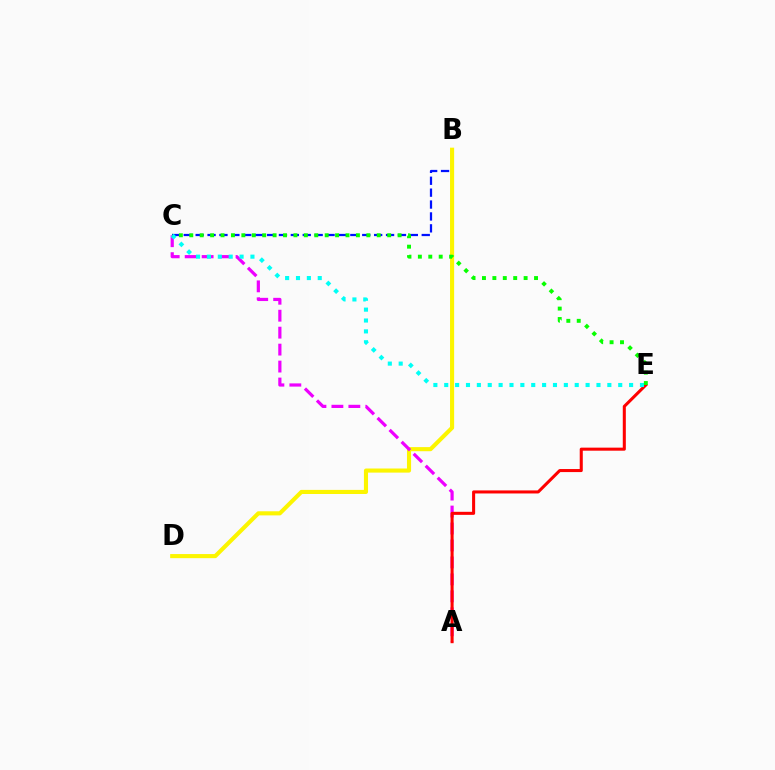{('B', 'C'): [{'color': '#0010ff', 'line_style': 'dashed', 'thickness': 1.62}], ('B', 'D'): [{'color': '#fcf500', 'line_style': 'solid', 'thickness': 2.96}], ('A', 'C'): [{'color': '#ee00ff', 'line_style': 'dashed', 'thickness': 2.3}], ('A', 'E'): [{'color': '#ff0000', 'line_style': 'solid', 'thickness': 2.2}], ('C', 'E'): [{'color': '#00fff6', 'line_style': 'dotted', 'thickness': 2.95}, {'color': '#08ff00', 'line_style': 'dotted', 'thickness': 2.83}]}